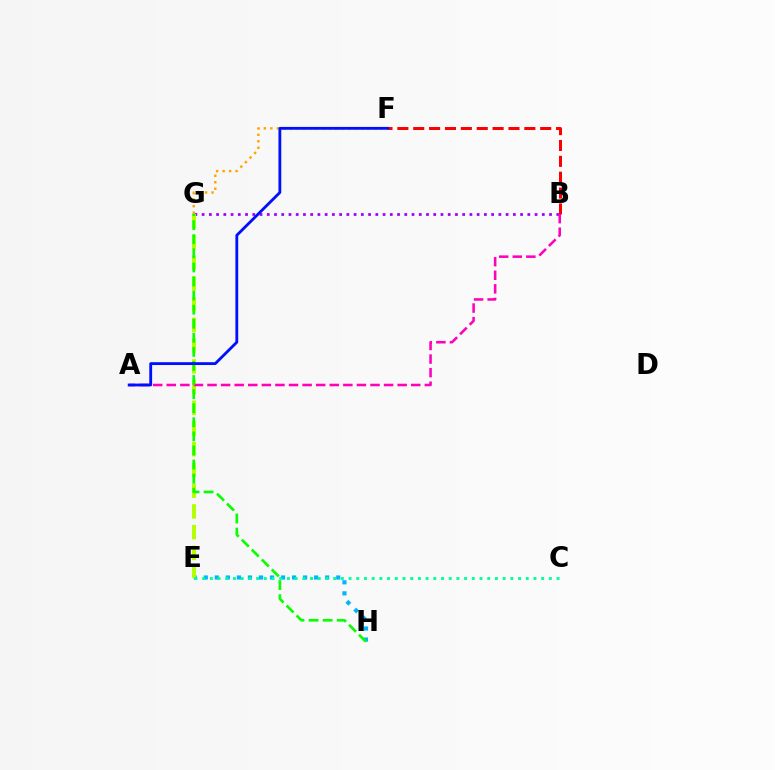{('B', 'G'): [{'color': '#9b00ff', 'line_style': 'dotted', 'thickness': 1.97}], ('E', 'H'): [{'color': '#00b5ff', 'line_style': 'dotted', 'thickness': 3.0}], ('B', 'F'): [{'color': '#ff0000', 'line_style': 'dashed', 'thickness': 2.16}], ('E', 'G'): [{'color': '#b3ff00', 'line_style': 'dashed', 'thickness': 2.82}], ('A', 'B'): [{'color': '#ff00bd', 'line_style': 'dashed', 'thickness': 1.84}], ('F', 'G'): [{'color': '#ffa500', 'line_style': 'dotted', 'thickness': 1.76}], ('G', 'H'): [{'color': '#08ff00', 'line_style': 'dashed', 'thickness': 1.91}], ('A', 'F'): [{'color': '#0010ff', 'line_style': 'solid', 'thickness': 2.04}], ('C', 'E'): [{'color': '#00ff9d', 'line_style': 'dotted', 'thickness': 2.09}]}